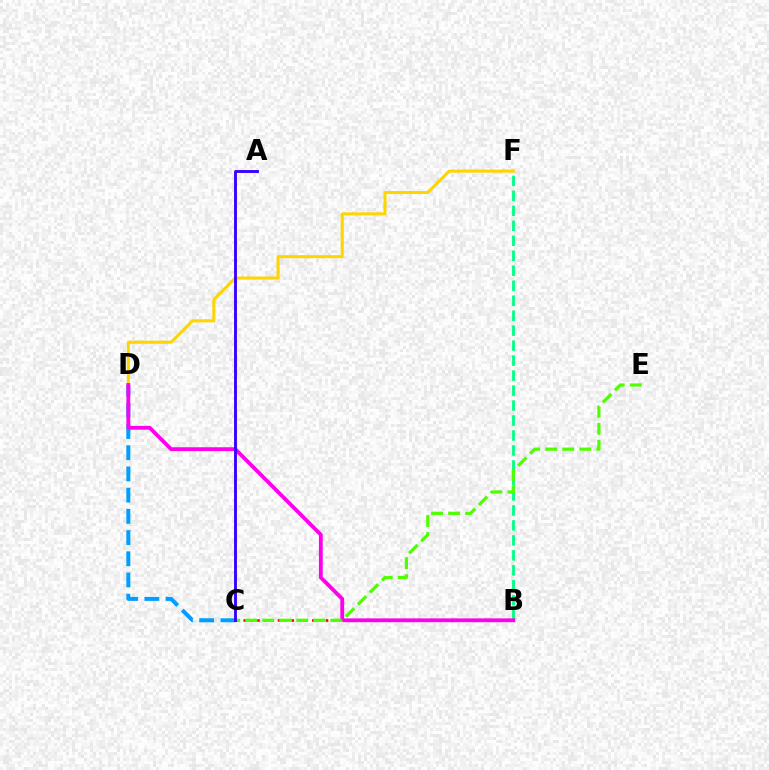{('D', 'F'): [{'color': '#ffd500', 'line_style': 'solid', 'thickness': 2.21}], ('C', 'D'): [{'color': '#009eff', 'line_style': 'dashed', 'thickness': 2.88}], ('B', 'C'): [{'color': '#ff0000', 'line_style': 'dotted', 'thickness': 1.86}], ('B', 'F'): [{'color': '#00ff86', 'line_style': 'dashed', 'thickness': 2.03}], ('B', 'D'): [{'color': '#ff00ed', 'line_style': 'solid', 'thickness': 2.75}], ('C', 'E'): [{'color': '#4fff00', 'line_style': 'dashed', 'thickness': 2.31}], ('A', 'C'): [{'color': '#3700ff', 'line_style': 'solid', 'thickness': 2.06}]}